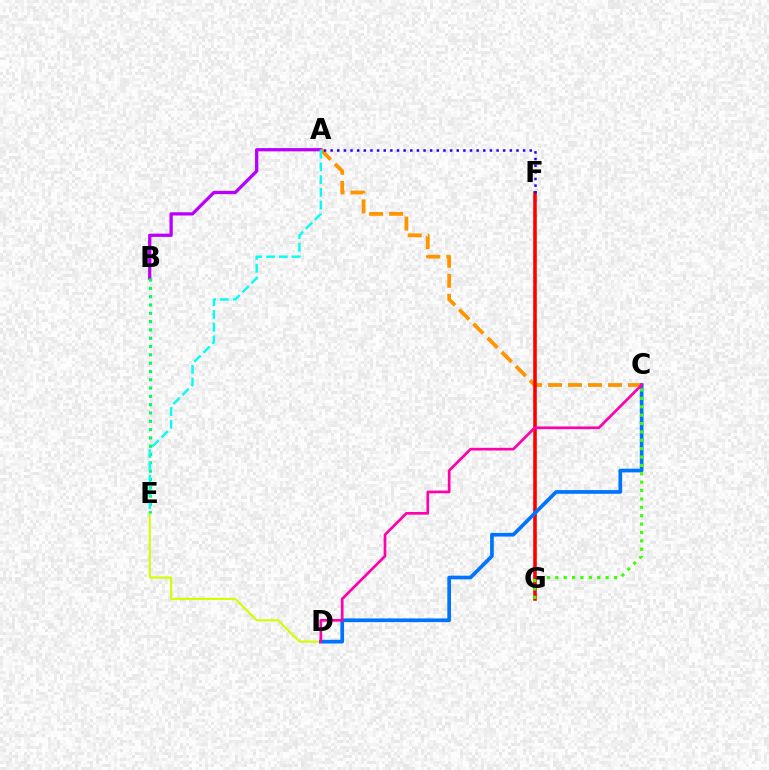{('D', 'E'): [{'color': '#d1ff00', 'line_style': 'solid', 'thickness': 1.52}], ('A', 'B'): [{'color': '#b900ff', 'line_style': 'solid', 'thickness': 2.35}], ('A', 'C'): [{'color': '#ff9400', 'line_style': 'dashed', 'thickness': 2.72}], ('F', 'G'): [{'color': '#ff0000', 'line_style': 'solid', 'thickness': 2.59}], ('C', 'D'): [{'color': '#0074ff', 'line_style': 'solid', 'thickness': 2.66}, {'color': '#ff00ac', 'line_style': 'solid', 'thickness': 1.93}], ('C', 'G'): [{'color': '#3dff00', 'line_style': 'dotted', 'thickness': 2.28}], ('A', 'F'): [{'color': '#2500ff', 'line_style': 'dotted', 'thickness': 1.8}], ('B', 'E'): [{'color': '#00ff5c', 'line_style': 'dotted', 'thickness': 2.26}], ('A', 'E'): [{'color': '#00fff6', 'line_style': 'dashed', 'thickness': 1.73}]}